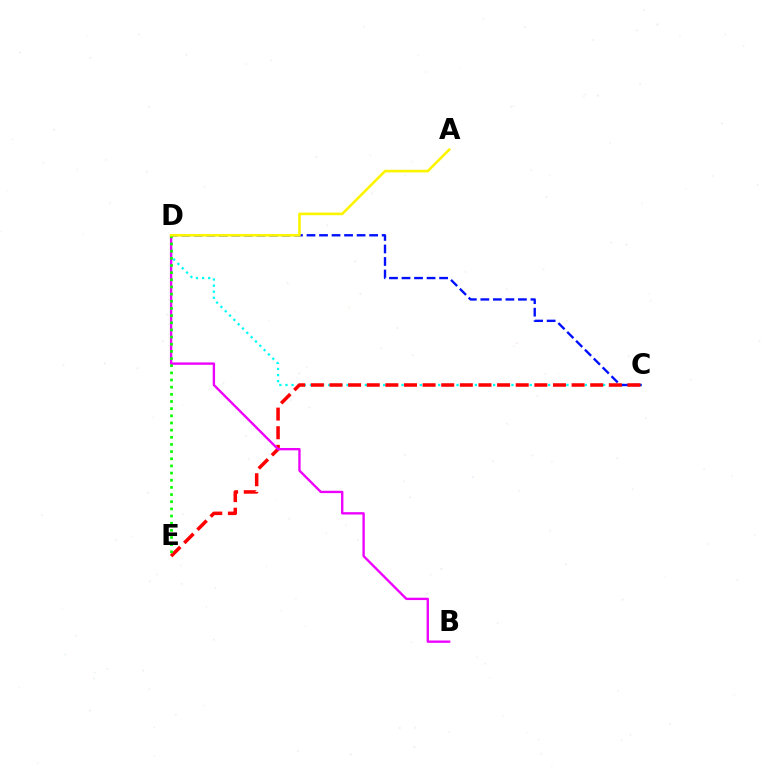{('C', 'D'): [{'color': '#00fff6', 'line_style': 'dotted', 'thickness': 1.66}, {'color': '#0010ff', 'line_style': 'dashed', 'thickness': 1.7}], ('C', 'E'): [{'color': '#ff0000', 'line_style': 'dashed', 'thickness': 2.53}], ('B', 'D'): [{'color': '#ee00ff', 'line_style': 'solid', 'thickness': 1.69}], ('D', 'E'): [{'color': '#08ff00', 'line_style': 'dotted', 'thickness': 1.94}], ('A', 'D'): [{'color': '#fcf500', 'line_style': 'solid', 'thickness': 1.9}]}